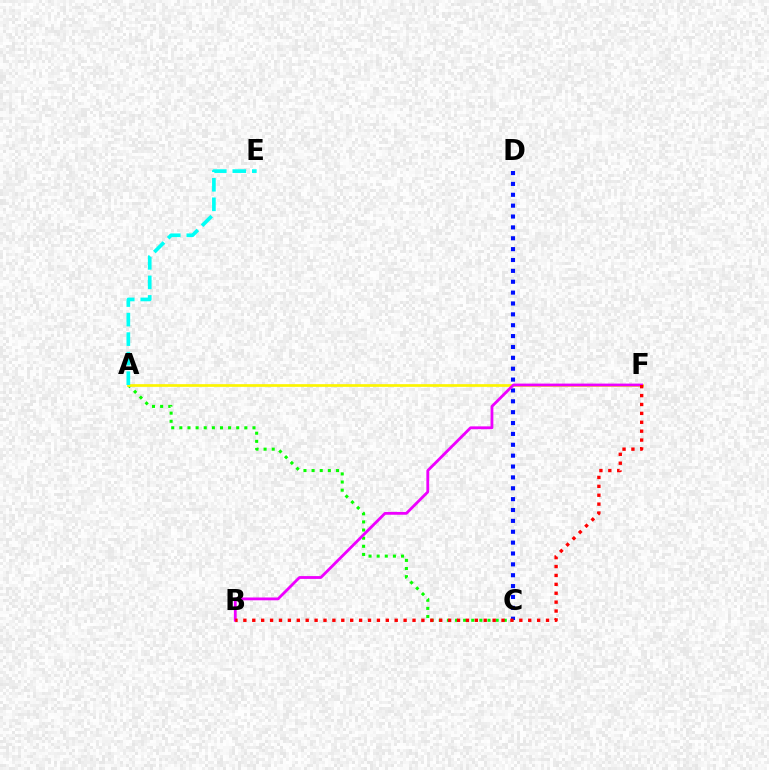{('A', 'C'): [{'color': '#08ff00', 'line_style': 'dotted', 'thickness': 2.21}], ('A', 'F'): [{'color': '#fcf500', 'line_style': 'solid', 'thickness': 1.95}], ('C', 'D'): [{'color': '#0010ff', 'line_style': 'dotted', 'thickness': 2.95}], ('A', 'E'): [{'color': '#00fff6', 'line_style': 'dashed', 'thickness': 2.65}], ('B', 'F'): [{'color': '#ee00ff', 'line_style': 'solid', 'thickness': 2.02}, {'color': '#ff0000', 'line_style': 'dotted', 'thickness': 2.42}]}